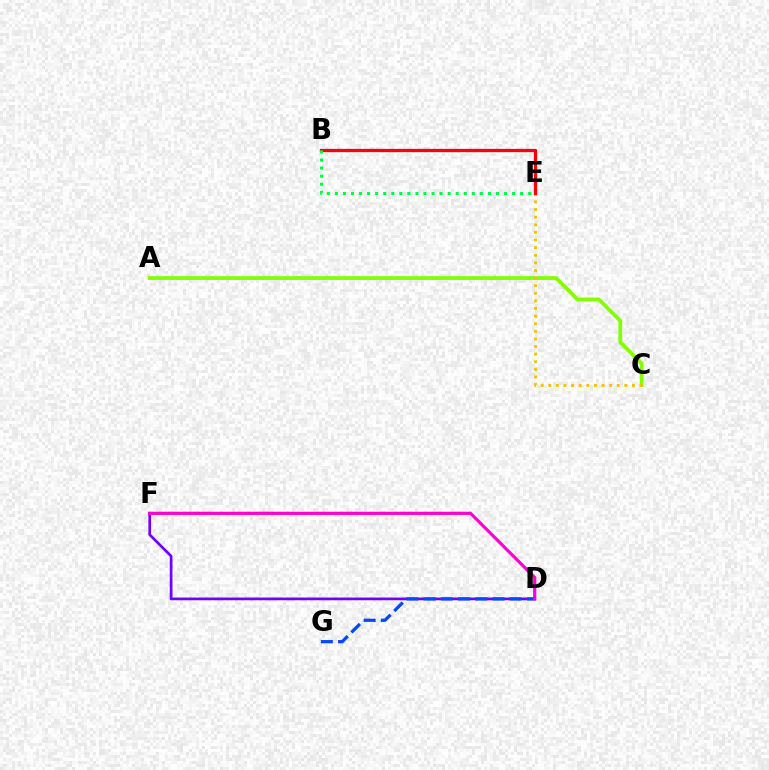{('D', 'F'): [{'color': '#7200ff', 'line_style': 'solid', 'thickness': 1.95}, {'color': '#ff00cf', 'line_style': 'solid', 'thickness': 2.29}], ('D', 'G'): [{'color': '#004bff', 'line_style': 'dashed', 'thickness': 2.34}], ('B', 'E'): [{'color': '#00fff6', 'line_style': 'dotted', 'thickness': 2.29}, {'color': '#ff0000', 'line_style': 'solid', 'thickness': 2.36}, {'color': '#00ff39', 'line_style': 'dotted', 'thickness': 2.19}], ('A', 'C'): [{'color': '#84ff00', 'line_style': 'solid', 'thickness': 2.74}], ('C', 'E'): [{'color': '#ffbd00', 'line_style': 'dotted', 'thickness': 2.07}]}